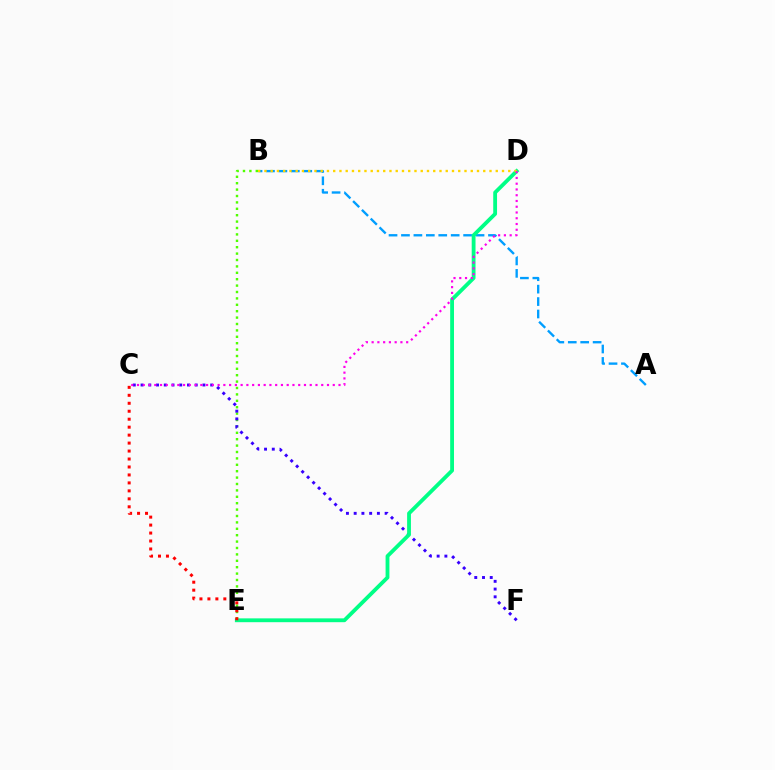{('B', 'E'): [{'color': '#4fff00', 'line_style': 'dotted', 'thickness': 1.74}], ('C', 'F'): [{'color': '#3700ff', 'line_style': 'dotted', 'thickness': 2.1}], ('A', 'B'): [{'color': '#009eff', 'line_style': 'dashed', 'thickness': 1.69}], ('D', 'E'): [{'color': '#00ff86', 'line_style': 'solid', 'thickness': 2.75}], ('B', 'D'): [{'color': '#ffd500', 'line_style': 'dotted', 'thickness': 1.7}], ('C', 'D'): [{'color': '#ff00ed', 'line_style': 'dotted', 'thickness': 1.56}], ('C', 'E'): [{'color': '#ff0000', 'line_style': 'dotted', 'thickness': 2.16}]}